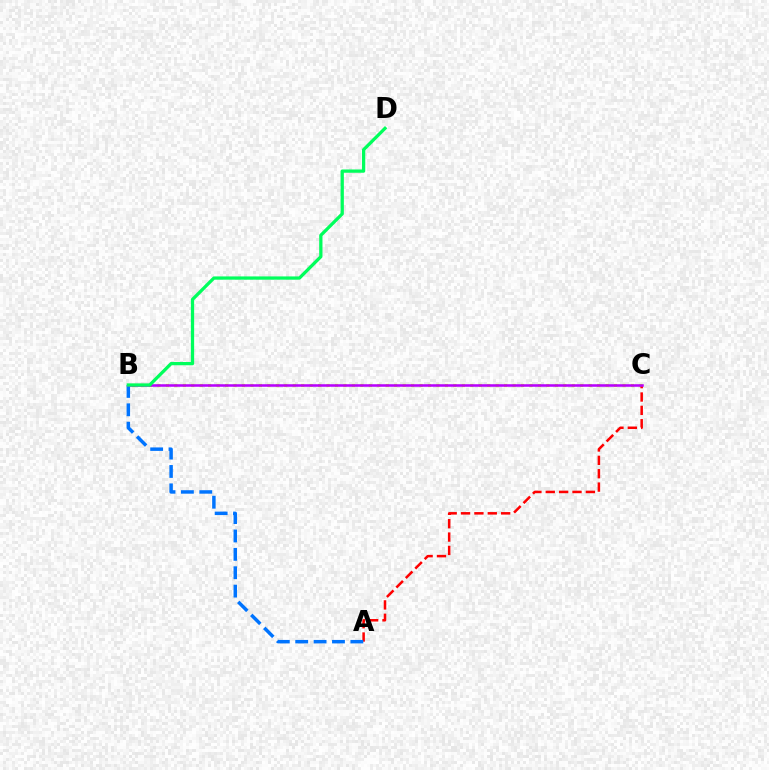{('B', 'C'): [{'color': '#d1ff00', 'line_style': 'dotted', 'thickness': 2.3}, {'color': '#b900ff', 'line_style': 'solid', 'thickness': 1.84}], ('A', 'C'): [{'color': '#ff0000', 'line_style': 'dashed', 'thickness': 1.82}], ('A', 'B'): [{'color': '#0074ff', 'line_style': 'dashed', 'thickness': 2.5}], ('B', 'D'): [{'color': '#00ff5c', 'line_style': 'solid', 'thickness': 2.35}]}